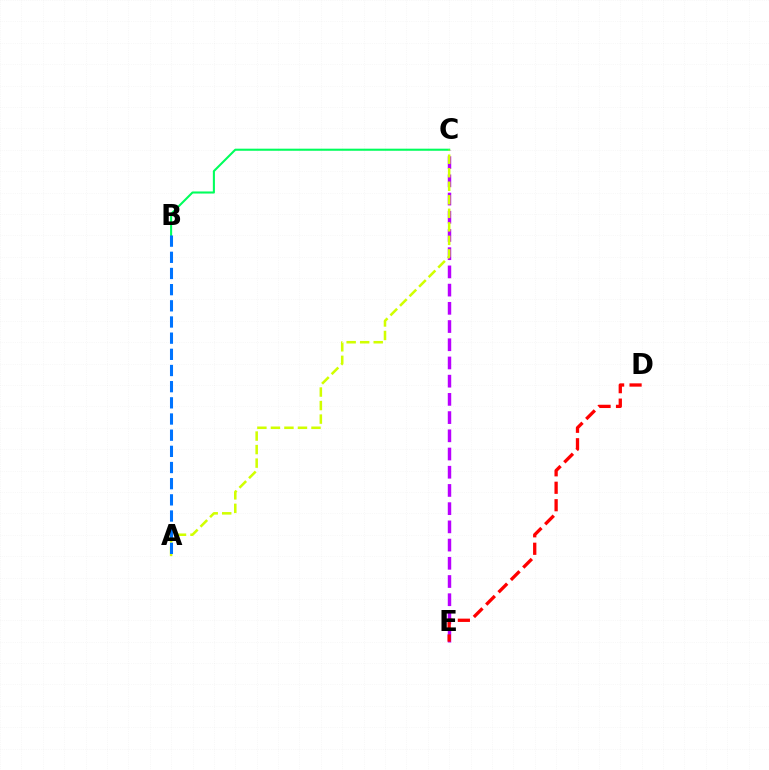{('C', 'E'): [{'color': '#b900ff', 'line_style': 'dashed', 'thickness': 2.47}], ('B', 'C'): [{'color': '#00ff5c', 'line_style': 'solid', 'thickness': 1.5}], ('A', 'C'): [{'color': '#d1ff00', 'line_style': 'dashed', 'thickness': 1.84}], ('D', 'E'): [{'color': '#ff0000', 'line_style': 'dashed', 'thickness': 2.37}], ('A', 'B'): [{'color': '#0074ff', 'line_style': 'dashed', 'thickness': 2.2}]}